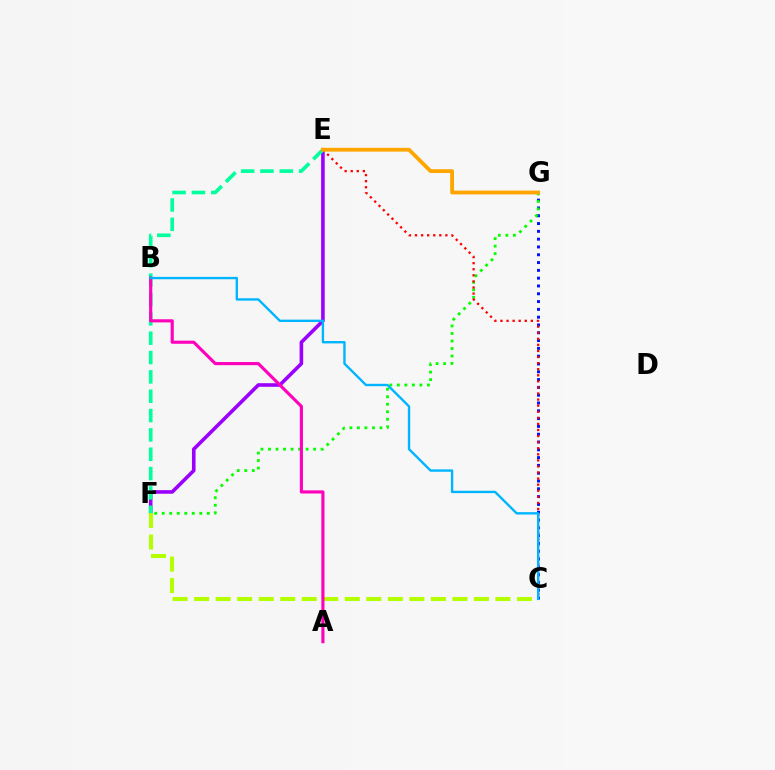{('C', 'G'): [{'color': '#0010ff', 'line_style': 'dotted', 'thickness': 2.12}], ('E', 'F'): [{'color': '#9b00ff', 'line_style': 'solid', 'thickness': 2.59}, {'color': '#00ff9d', 'line_style': 'dashed', 'thickness': 2.63}], ('F', 'G'): [{'color': '#08ff00', 'line_style': 'dotted', 'thickness': 2.04}], ('C', 'E'): [{'color': '#ff0000', 'line_style': 'dotted', 'thickness': 1.65}], ('C', 'F'): [{'color': '#b3ff00', 'line_style': 'dashed', 'thickness': 2.92}], ('A', 'B'): [{'color': '#ff00bd', 'line_style': 'solid', 'thickness': 2.25}], ('B', 'C'): [{'color': '#00b5ff', 'line_style': 'solid', 'thickness': 1.71}], ('E', 'G'): [{'color': '#ffa500', 'line_style': 'solid', 'thickness': 2.75}]}